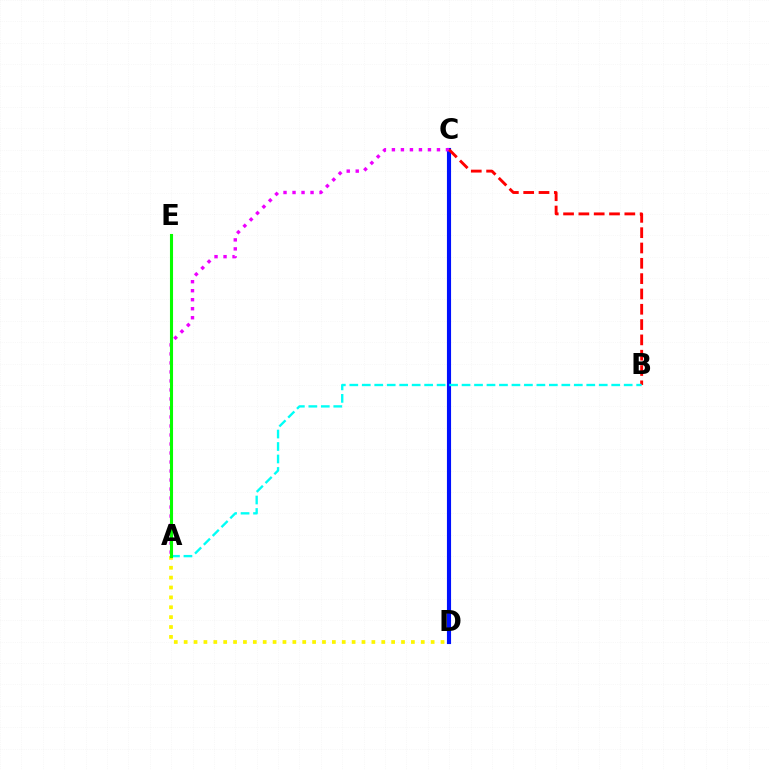{('C', 'D'): [{'color': '#0010ff', 'line_style': 'solid', 'thickness': 2.96}], ('A', 'C'): [{'color': '#ee00ff', 'line_style': 'dotted', 'thickness': 2.45}], ('B', 'C'): [{'color': '#ff0000', 'line_style': 'dashed', 'thickness': 2.08}], ('A', 'D'): [{'color': '#fcf500', 'line_style': 'dotted', 'thickness': 2.68}], ('A', 'B'): [{'color': '#00fff6', 'line_style': 'dashed', 'thickness': 1.69}], ('A', 'E'): [{'color': '#08ff00', 'line_style': 'solid', 'thickness': 2.22}]}